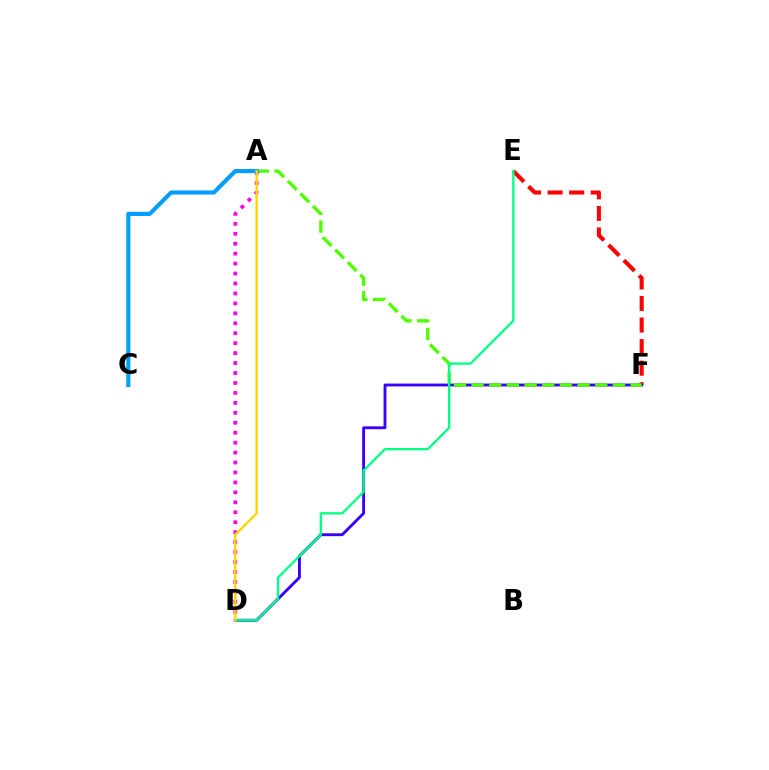{('E', 'F'): [{'color': '#ff0000', 'line_style': 'dashed', 'thickness': 2.93}], ('D', 'F'): [{'color': '#3700ff', 'line_style': 'solid', 'thickness': 2.07}], ('A', 'F'): [{'color': '#4fff00', 'line_style': 'dashed', 'thickness': 2.4}], ('A', 'D'): [{'color': '#ff00ed', 'line_style': 'dotted', 'thickness': 2.7}, {'color': '#ffd500', 'line_style': 'solid', 'thickness': 1.69}], ('A', 'C'): [{'color': '#009eff', 'line_style': 'solid', 'thickness': 2.97}], ('D', 'E'): [{'color': '#00ff86', 'line_style': 'solid', 'thickness': 1.65}]}